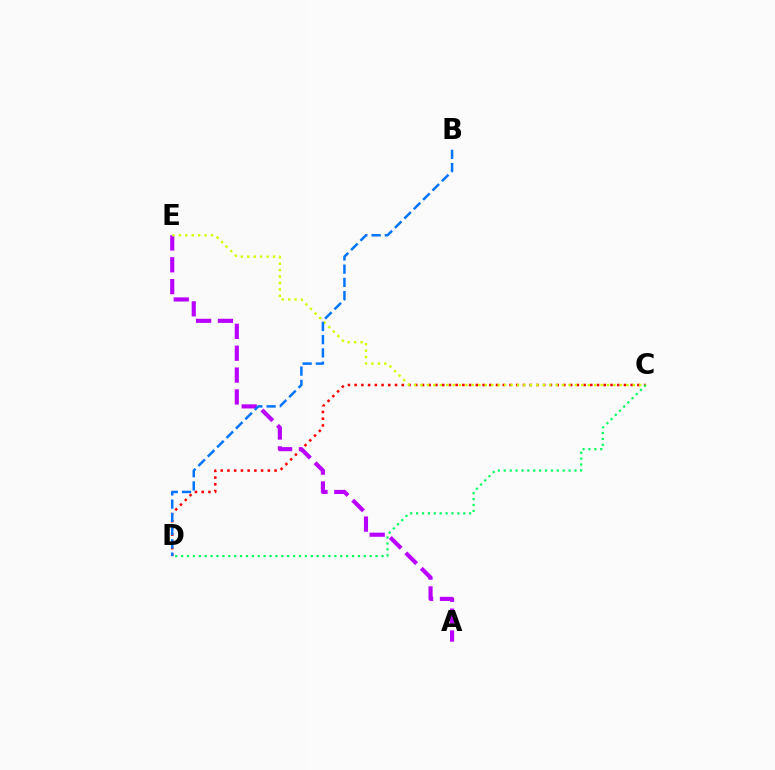{('C', 'D'): [{'color': '#ff0000', 'line_style': 'dotted', 'thickness': 1.83}, {'color': '#00ff5c', 'line_style': 'dotted', 'thickness': 1.6}], ('A', 'E'): [{'color': '#b900ff', 'line_style': 'dashed', 'thickness': 2.97}], ('C', 'E'): [{'color': '#d1ff00', 'line_style': 'dotted', 'thickness': 1.75}], ('B', 'D'): [{'color': '#0074ff', 'line_style': 'dashed', 'thickness': 1.8}]}